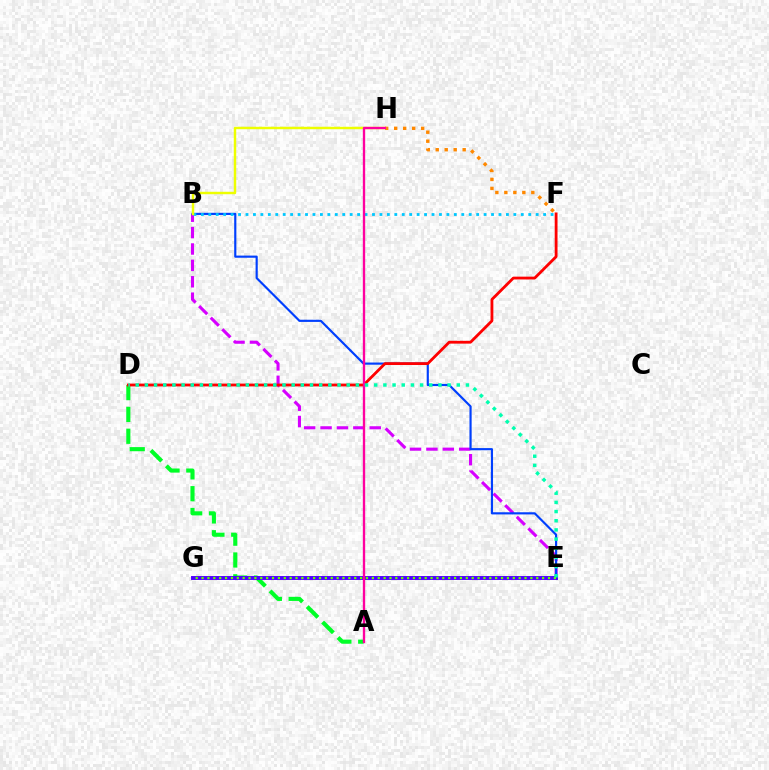{('A', 'D'): [{'color': '#00ff27', 'line_style': 'dashed', 'thickness': 2.96}], ('B', 'E'): [{'color': '#d600ff', 'line_style': 'dashed', 'thickness': 2.23}, {'color': '#003fff', 'line_style': 'solid', 'thickness': 1.56}], ('D', 'F'): [{'color': '#ff0000', 'line_style': 'solid', 'thickness': 2.02}], ('E', 'G'): [{'color': '#4f00ff', 'line_style': 'solid', 'thickness': 2.82}, {'color': '#66ff00', 'line_style': 'dotted', 'thickness': 1.6}], ('B', 'F'): [{'color': '#00c7ff', 'line_style': 'dotted', 'thickness': 2.02}], ('F', 'H'): [{'color': '#ff8800', 'line_style': 'dotted', 'thickness': 2.44}], ('B', 'H'): [{'color': '#eeff00', 'line_style': 'solid', 'thickness': 1.76}], ('A', 'H'): [{'color': '#ff00a0', 'line_style': 'solid', 'thickness': 1.69}], ('D', 'E'): [{'color': '#00ffaf', 'line_style': 'dotted', 'thickness': 2.49}]}